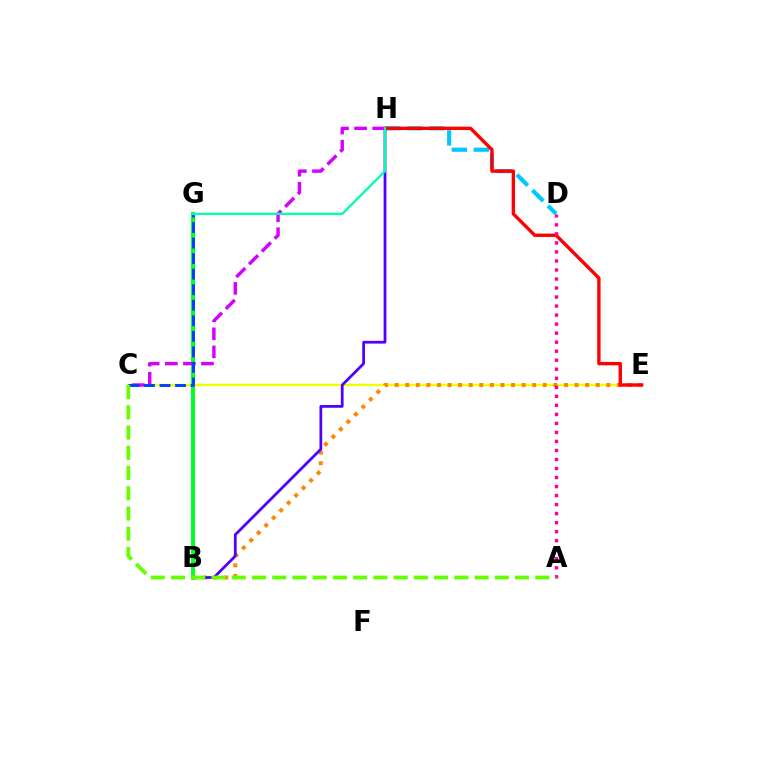{('C', 'E'): [{'color': '#eeff00', 'line_style': 'solid', 'thickness': 1.69}], ('D', 'H'): [{'color': '#00c7ff', 'line_style': 'dashed', 'thickness': 2.99}], ('B', 'E'): [{'color': '#ff8800', 'line_style': 'dotted', 'thickness': 2.88}], ('B', 'H'): [{'color': '#4f00ff', 'line_style': 'solid', 'thickness': 1.99}], ('E', 'H'): [{'color': '#ff0000', 'line_style': 'solid', 'thickness': 2.43}], ('B', 'G'): [{'color': '#00ff27', 'line_style': 'solid', 'thickness': 2.85}], ('C', 'H'): [{'color': '#d600ff', 'line_style': 'dashed', 'thickness': 2.46}], ('C', 'G'): [{'color': '#003fff', 'line_style': 'dashed', 'thickness': 2.11}], ('G', 'H'): [{'color': '#00ffaf', 'line_style': 'solid', 'thickness': 1.65}], ('A', 'D'): [{'color': '#ff00a0', 'line_style': 'dotted', 'thickness': 2.45}], ('A', 'C'): [{'color': '#66ff00', 'line_style': 'dashed', 'thickness': 2.75}]}